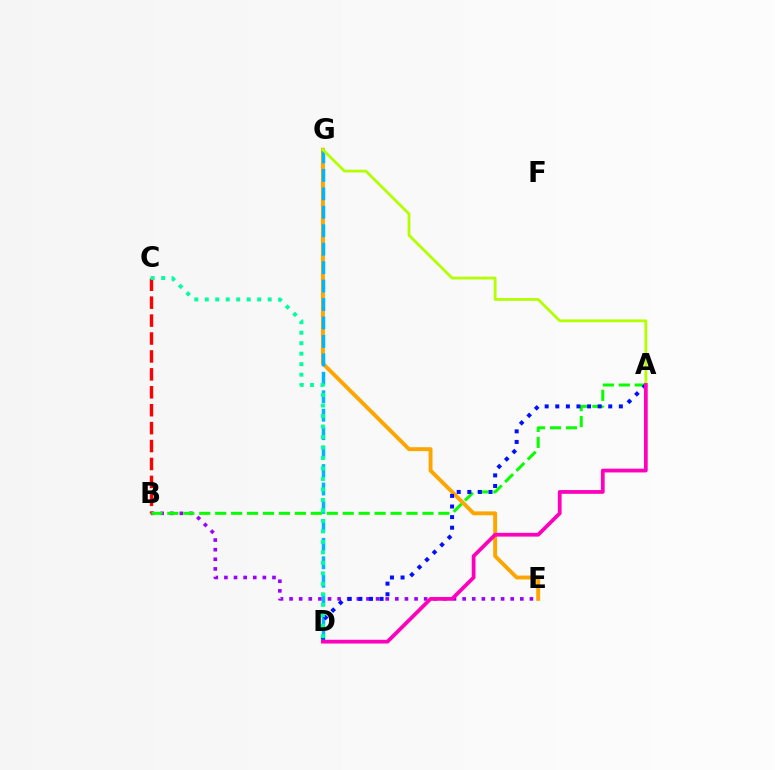{('E', 'G'): [{'color': '#ffa500', 'line_style': 'solid', 'thickness': 2.81}], ('B', 'E'): [{'color': '#9b00ff', 'line_style': 'dotted', 'thickness': 2.61}], ('B', 'C'): [{'color': '#ff0000', 'line_style': 'dashed', 'thickness': 2.43}], ('D', 'G'): [{'color': '#00b5ff', 'line_style': 'dashed', 'thickness': 2.51}], ('A', 'G'): [{'color': '#b3ff00', 'line_style': 'solid', 'thickness': 2.01}], ('A', 'B'): [{'color': '#08ff00', 'line_style': 'dashed', 'thickness': 2.17}], ('A', 'D'): [{'color': '#0010ff', 'line_style': 'dotted', 'thickness': 2.88}, {'color': '#ff00bd', 'line_style': 'solid', 'thickness': 2.71}], ('C', 'D'): [{'color': '#00ff9d', 'line_style': 'dotted', 'thickness': 2.85}]}